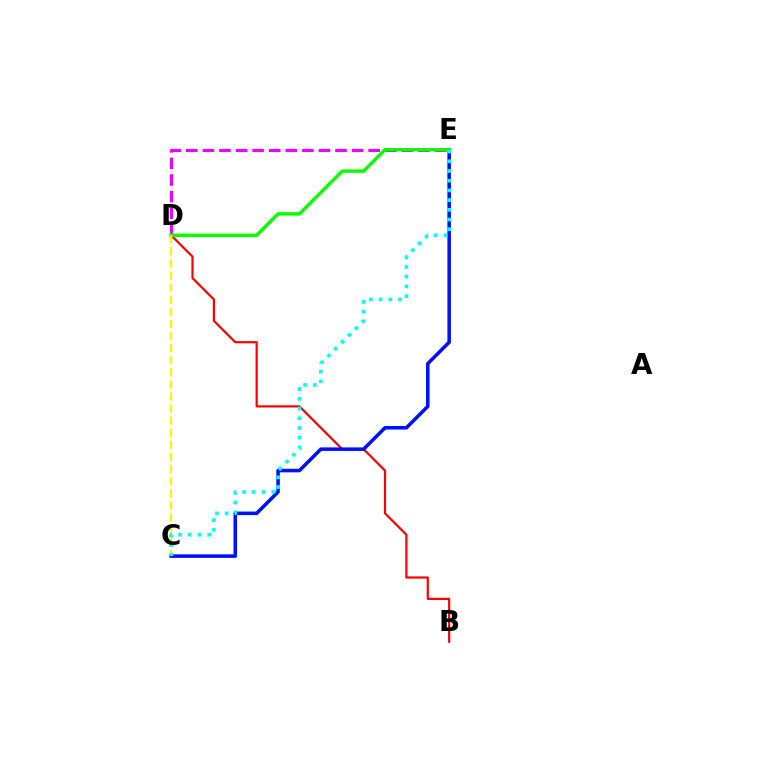{('D', 'E'): [{'color': '#ee00ff', 'line_style': 'dashed', 'thickness': 2.25}, {'color': '#08ff00', 'line_style': 'solid', 'thickness': 2.46}], ('B', 'D'): [{'color': '#ff0000', 'line_style': 'solid', 'thickness': 1.59}], ('C', 'E'): [{'color': '#0010ff', 'line_style': 'solid', 'thickness': 2.55}, {'color': '#00fff6', 'line_style': 'dotted', 'thickness': 2.64}], ('C', 'D'): [{'color': '#fcf500', 'line_style': 'dashed', 'thickness': 1.64}]}